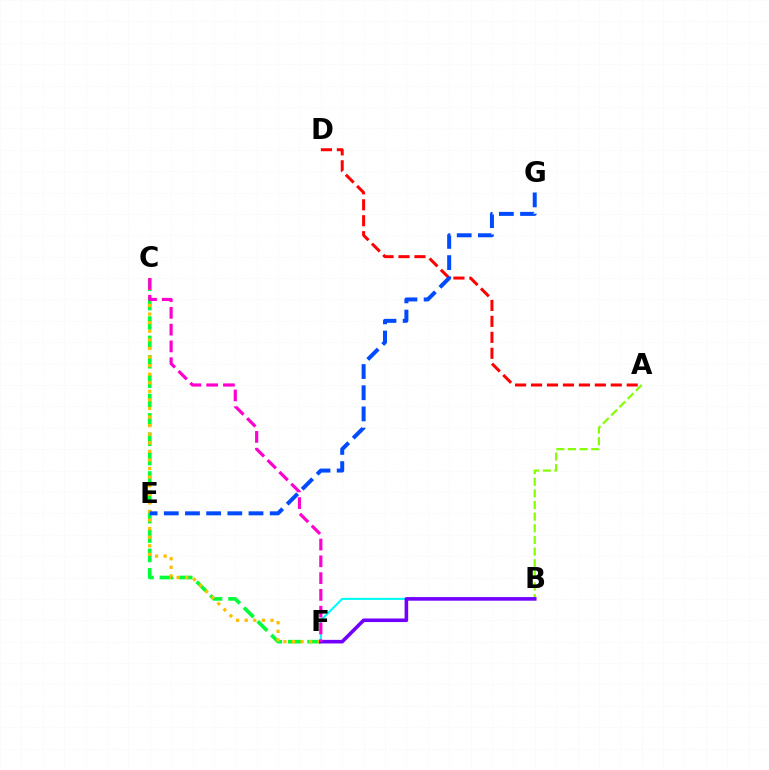{('A', 'B'): [{'color': '#84ff00', 'line_style': 'dashed', 'thickness': 1.58}], ('C', 'F'): [{'color': '#00ff39', 'line_style': 'dashed', 'thickness': 2.63}, {'color': '#ffbd00', 'line_style': 'dotted', 'thickness': 2.33}, {'color': '#ff00cf', 'line_style': 'dashed', 'thickness': 2.28}], ('B', 'F'): [{'color': '#00fff6', 'line_style': 'solid', 'thickness': 1.52}, {'color': '#7200ff', 'line_style': 'solid', 'thickness': 2.59}], ('A', 'D'): [{'color': '#ff0000', 'line_style': 'dashed', 'thickness': 2.17}], ('E', 'G'): [{'color': '#004bff', 'line_style': 'dashed', 'thickness': 2.88}]}